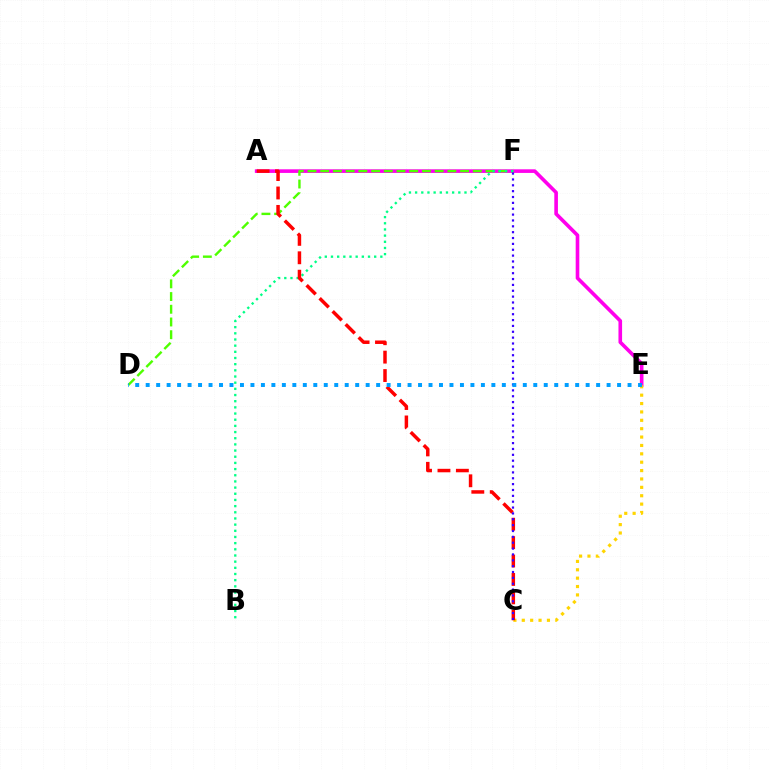{('A', 'E'): [{'color': '#ff00ed', 'line_style': 'solid', 'thickness': 2.61}], ('C', 'E'): [{'color': '#ffd500', 'line_style': 'dotted', 'thickness': 2.28}], ('D', 'F'): [{'color': '#4fff00', 'line_style': 'dashed', 'thickness': 1.73}], ('B', 'F'): [{'color': '#00ff86', 'line_style': 'dotted', 'thickness': 1.68}], ('A', 'C'): [{'color': '#ff0000', 'line_style': 'dashed', 'thickness': 2.5}], ('C', 'F'): [{'color': '#3700ff', 'line_style': 'dotted', 'thickness': 1.59}], ('D', 'E'): [{'color': '#009eff', 'line_style': 'dotted', 'thickness': 2.85}]}